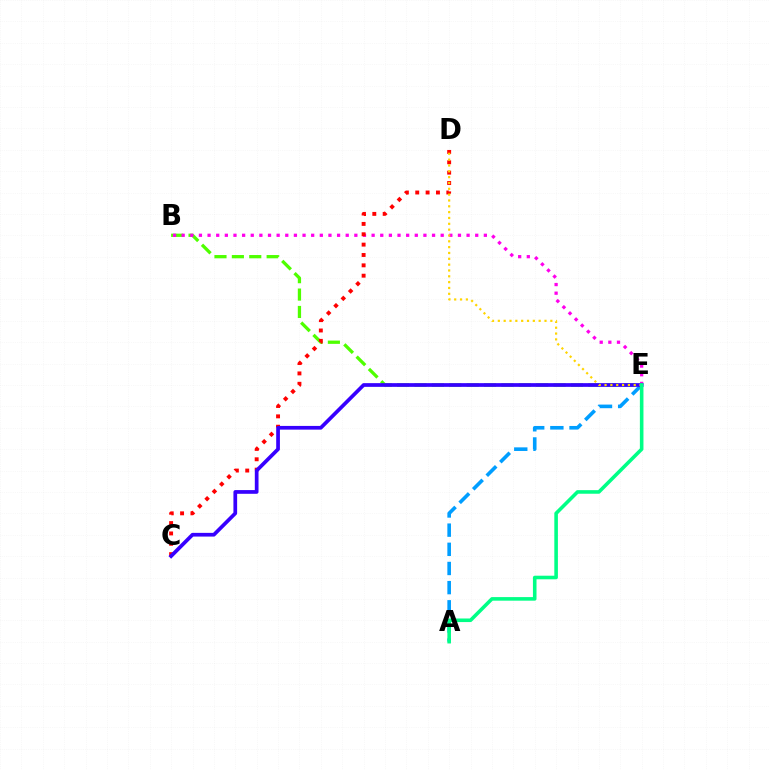{('B', 'E'): [{'color': '#4fff00', 'line_style': 'dashed', 'thickness': 2.36}, {'color': '#ff00ed', 'line_style': 'dotted', 'thickness': 2.35}], ('A', 'E'): [{'color': '#009eff', 'line_style': 'dashed', 'thickness': 2.6}, {'color': '#00ff86', 'line_style': 'solid', 'thickness': 2.58}], ('C', 'D'): [{'color': '#ff0000', 'line_style': 'dotted', 'thickness': 2.81}], ('C', 'E'): [{'color': '#3700ff', 'line_style': 'solid', 'thickness': 2.67}], ('D', 'E'): [{'color': '#ffd500', 'line_style': 'dotted', 'thickness': 1.58}]}